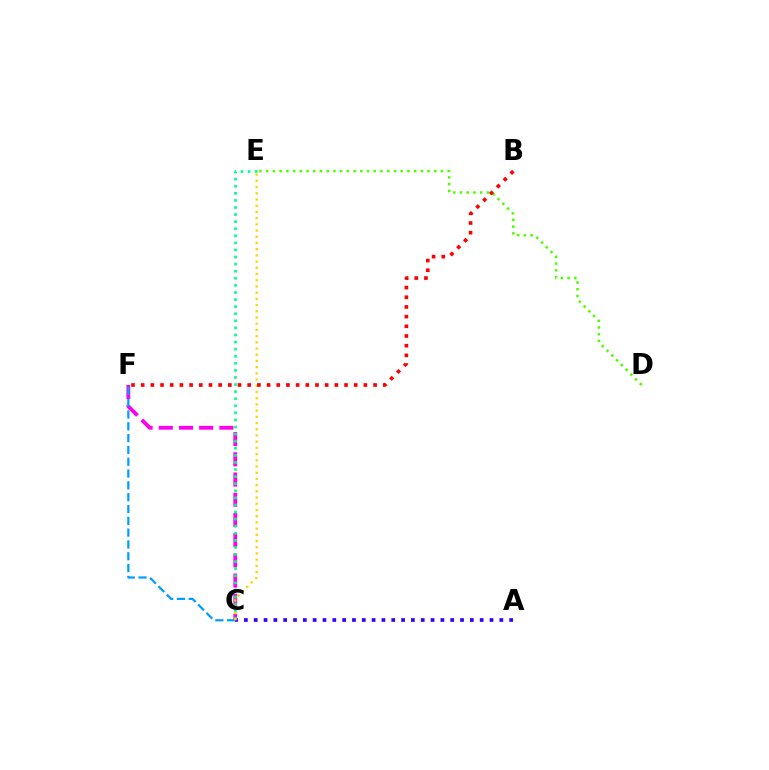{('A', 'C'): [{'color': '#3700ff', 'line_style': 'dotted', 'thickness': 2.67}], ('C', 'F'): [{'color': '#ff00ed', 'line_style': 'dashed', 'thickness': 2.75}, {'color': '#009eff', 'line_style': 'dashed', 'thickness': 1.6}], ('D', 'E'): [{'color': '#4fff00', 'line_style': 'dotted', 'thickness': 1.83}], ('C', 'E'): [{'color': '#00ff86', 'line_style': 'dotted', 'thickness': 1.92}, {'color': '#ffd500', 'line_style': 'dotted', 'thickness': 1.69}], ('B', 'F'): [{'color': '#ff0000', 'line_style': 'dotted', 'thickness': 2.63}]}